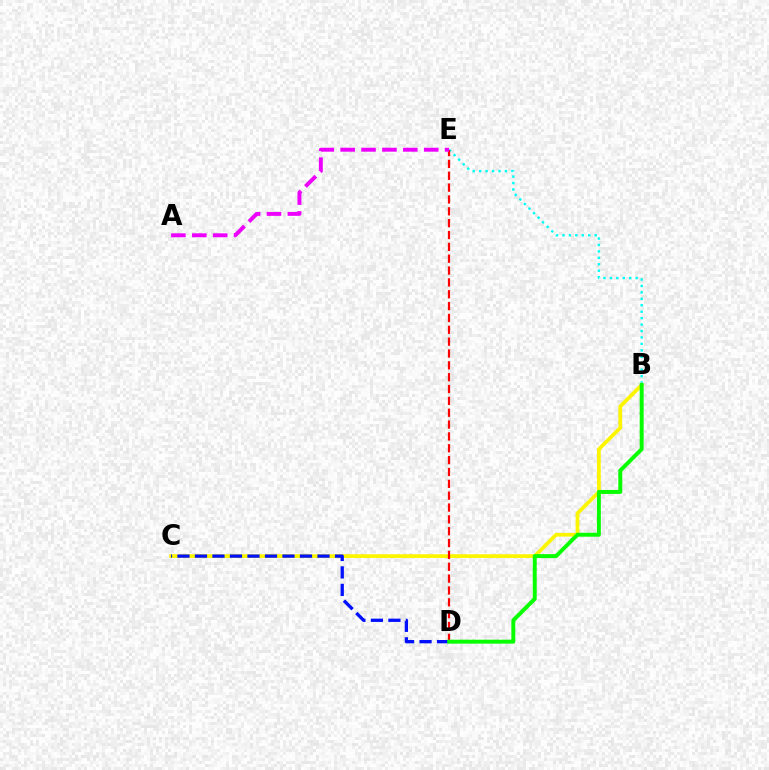{('B', 'E'): [{'color': '#00fff6', 'line_style': 'dotted', 'thickness': 1.75}], ('B', 'C'): [{'color': '#fcf500', 'line_style': 'solid', 'thickness': 2.7}], ('D', 'E'): [{'color': '#ff0000', 'line_style': 'dashed', 'thickness': 1.61}], ('A', 'E'): [{'color': '#ee00ff', 'line_style': 'dashed', 'thickness': 2.84}], ('C', 'D'): [{'color': '#0010ff', 'line_style': 'dashed', 'thickness': 2.38}], ('B', 'D'): [{'color': '#08ff00', 'line_style': 'solid', 'thickness': 2.84}]}